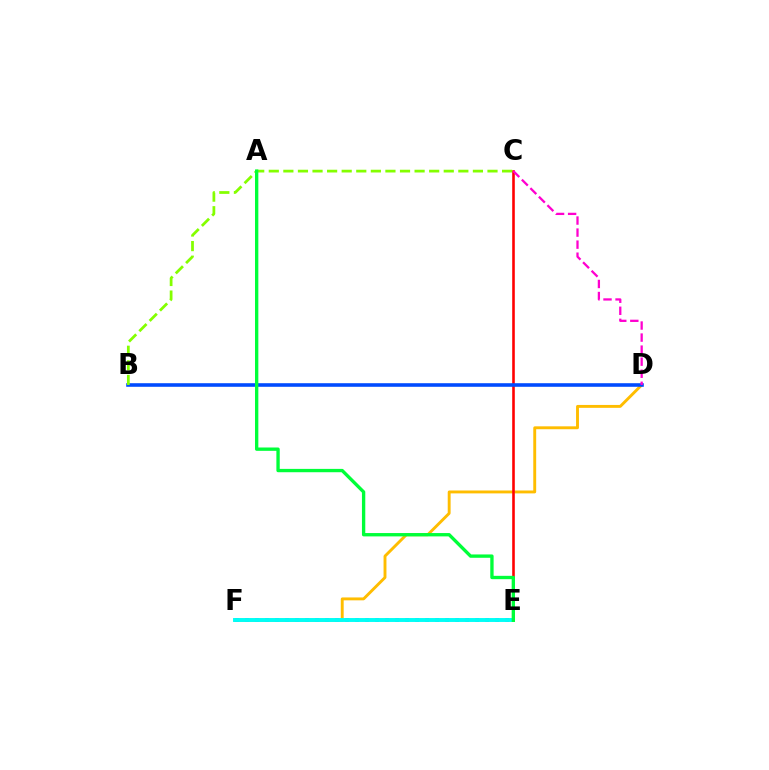{('D', 'F'): [{'color': '#ffbd00', 'line_style': 'solid', 'thickness': 2.08}], ('C', 'E'): [{'color': '#ff0000', 'line_style': 'solid', 'thickness': 1.87}], ('B', 'D'): [{'color': '#004bff', 'line_style': 'solid', 'thickness': 2.58}], ('E', 'F'): [{'color': '#7200ff', 'line_style': 'dotted', 'thickness': 2.72}, {'color': '#00fff6', 'line_style': 'solid', 'thickness': 2.82}], ('B', 'C'): [{'color': '#84ff00', 'line_style': 'dashed', 'thickness': 1.98}], ('A', 'E'): [{'color': '#00ff39', 'line_style': 'solid', 'thickness': 2.4}], ('C', 'D'): [{'color': '#ff00cf', 'line_style': 'dashed', 'thickness': 1.64}]}